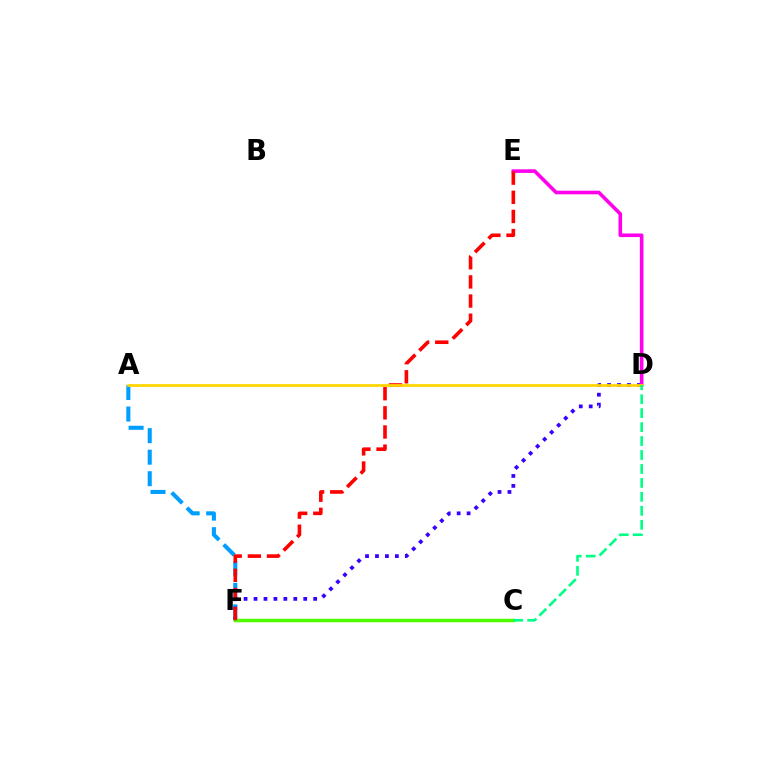{('A', 'F'): [{'color': '#009eff', 'line_style': 'dashed', 'thickness': 2.92}], ('D', 'F'): [{'color': '#3700ff', 'line_style': 'dotted', 'thickness': 2.7}], ('D', 'E'): [{'color': '#ff00ed', 'line_style': 'solid', 'thickness': 2.59}], ('C', 'F'): [{'color': '#4fff00', 'line_style': 'solid', 'thickness': 2.52}], ('E', 'F'): [{'color': '#ff0000', 'line_style': 'dashed', 'thickness': 2.6}], ('A', 'D'): [{'color': '#ffd500', 'line_style': 'solid', 'thickness': 1.96}], ('C', 'D'): [{'color': '#00ff86', 'line_style': 'dashed', 'thickness': 1.9}]}